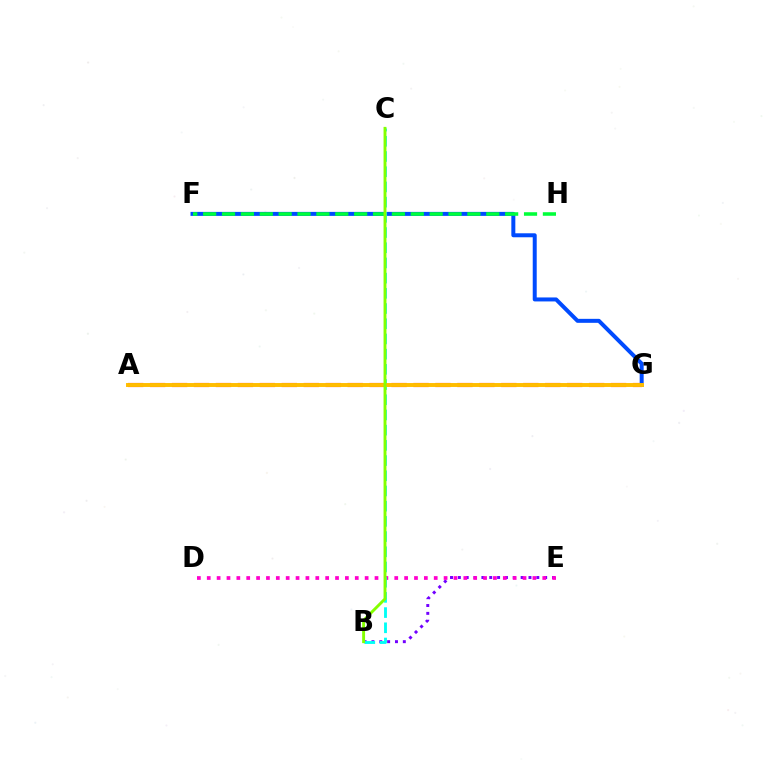{('A', 'G'): [{'color': '#ff0000', 'line_style': 'dashed', 'thickness': 2.98}, {'color': '#ffbd00', 'line_style': 'solid', 'thickness': 2.83}], ('B', 'E'): [{'color': '#7200ff', 'line_style': 'dotted', 'thickness': 2.13}], ('D', 'E'): [{'color': '#ff00cf', 'line_style': 'dotted', 'thickness': 2.68}], ('F', 'G'): [{'color': '#004bff', 'line_style': 'solid', 'thickness': 2.87}], ('F', 'H'): [{'color': '#00ff39', 'line_style': 'dashed', 'thickness': 2.56}], ('B', 'C'): [{'color': '#00fff6', 'line_style': 'dashed', 'thickness': 2.07}, {'color': '#84ff00', 'line_style': 'solid', 'thickness': 2.09}]}